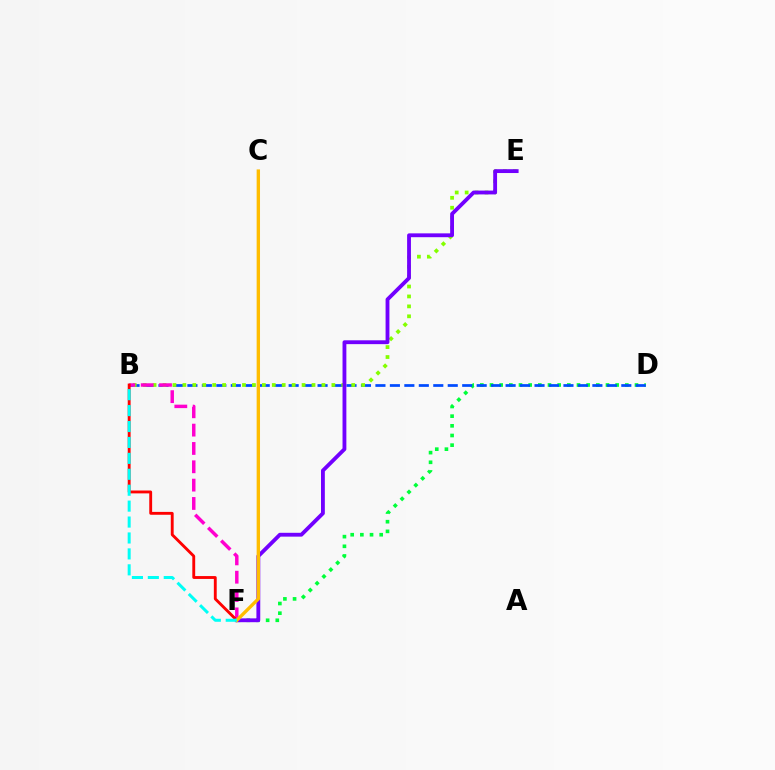{('D', 'F'): [{'color': '#00ff39', 'line_style': 'dotted', 'thickness': 2.63}], ('B', 'D'): [{'color': '#004bff', 'line_style': 'dashed', 'thickness': 1.96}], ('B', 'E'): [{'color': '#84ff00', 'line_style': 'dotted', 'thickness': 2.7}], ('B', 'F'): [{'color': '#ff00cf', 'line_style': 'dashed', 'thickness': 2.49}, {'color': '#ff0000', 'line_style': 'solid', 'thickness': 2.06}, {'color': '#00fff6', 'line_style': 'dashed', 'thickness': 2.16}], ('E', 'F'): [{'color': '#7200ff', 'line_style': 'solid', 'thickness': 2.76}], ('C', 'F'): [{'color': '#ffbd00', 'line_style': 'solid', 'thickness': 2.42}]}